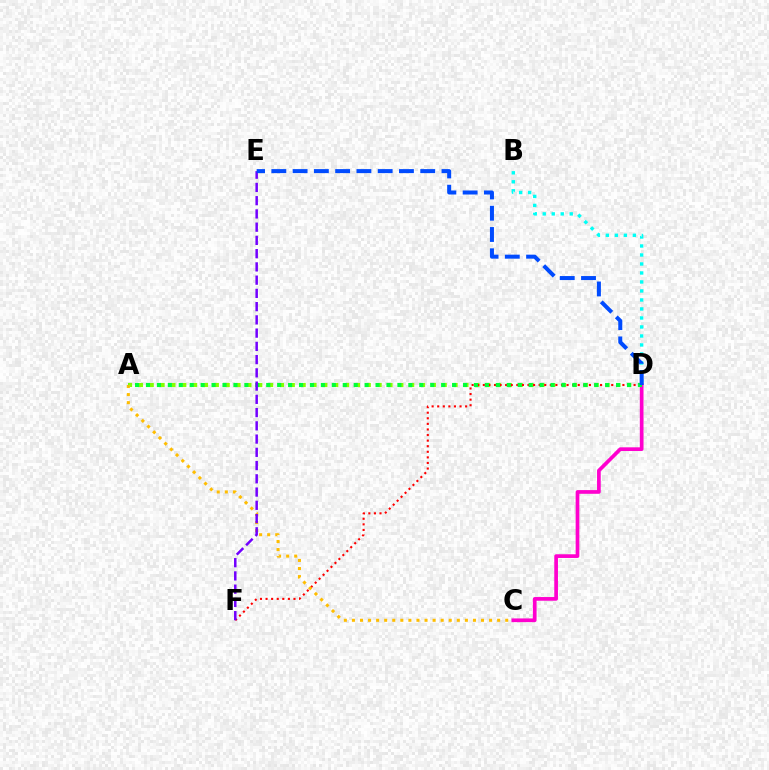{('A', 'D'): [{'color': '#84ff00', 'line_style': 'dotted', 'thickness': 2.95}, {'color': '#00ff39', 'line_style': 'dotted', 'thickness': 2.97}], ('D', 'F'): [{'color': '#ff0000', 'line_style': 'dotted', 'thickness': 1.52}], ('A', 'C'): [{'color': '#ffbd00', 'line_style': 'dotted', 'thickness': 2.19}], ('C', 'D'): [{'color': '#ff00cf', 'line_style': 'solid', 'thickness': 2.66}], ('E', 'F'): [{'color': '#7200ff', 'line_style': 'dashed', 'thickness': 1.8}], ('B', 'D'): [{'color': '#00fff6', 'line_style': 'dotted', 'thickness': 2.44}], ('D', 'E'): [{'color': '#004bff', 'line_style': 'dashed', 'thickness': 2.89}]}